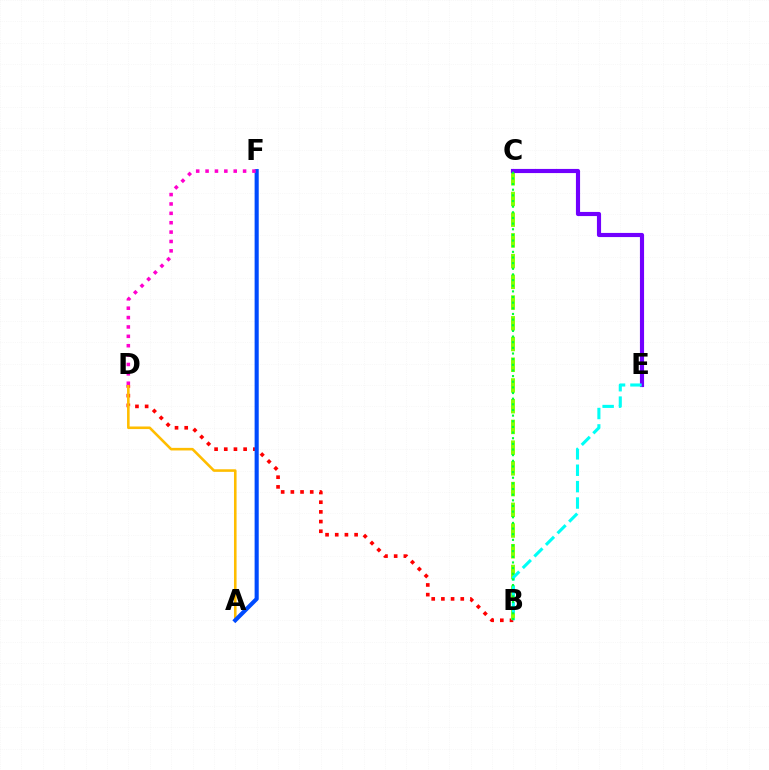{('B', 'D'): [{'color': '#ff0000', 'line_style': 'dotted', 'thickness': 2.63}], ('B', 'C'): [{'color': '#84ff00', 'line_style': 'dashed', 'thickness': 2.82}, {'color': '#00ff39', 'line_style': 'dotted', 'thickness': 1.53}], ('A', 'D'): [{'color': '#ffbd00', 'line_style': 'solid', 'thickness': 1.86}], ('C', 'E'): [{'color': '#7200ff', 'line_style': 'solid', 'thickness': 2.98}], ('B', 'E'): [{'color': '#00fff6', 'line_style': 'dashed', 'thickness': 2.23}], ('A', 'F'): [{'color': '#004bff', 'line_style': 'solid', 'thickness': 2.96}], ('D', 'F'): [{'color': '#ff00cf', 'line_style': 'dotted', 'thickness': 2.55}]}